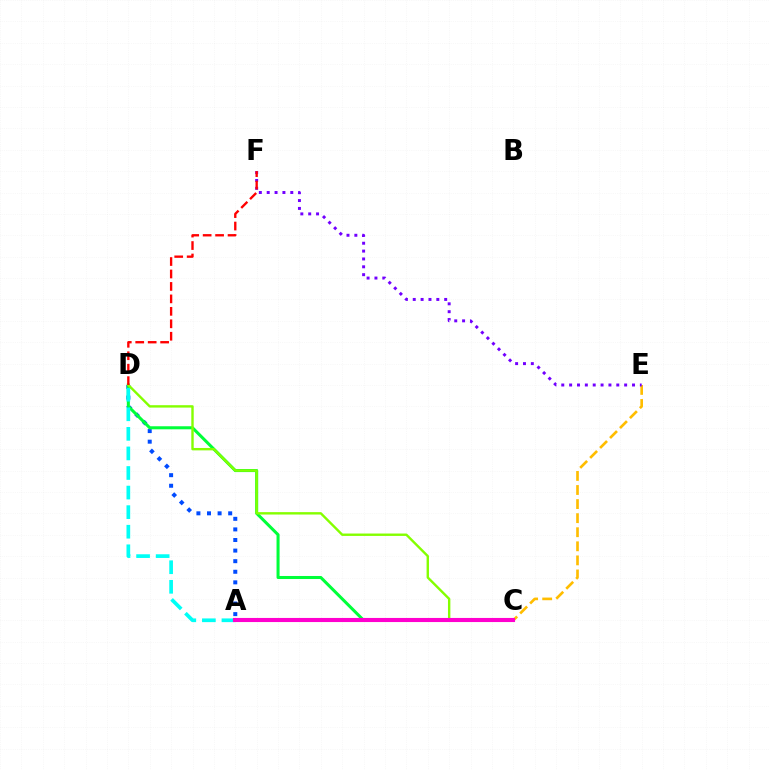{('A', 'D'): [{'color': '#004bff', 'line_style': 'dotted', 'thickness': 2.88}, {'color': '#00fff6', 'line_style': 'dashed', 'thickness': 2.66}], ('C', 'E'): [{'color': '#ffbd00', 'line_style': 'dashed', 'thickness': 1.91}], ('C', 'D'): [{'color': '#00ff39', 'line_style': 'solid', 'thickness': 2.19}, {'color': '#84ff00', 'line_style': 'solid', 'thickness': 1.72}], ('E', 'F'): [{'color': '#7200ff', 'line_style': 'dotted', 'thickness': 2.14}], ('A', 'C'): [{'color': '#ff00cf', 'line_style': 'solid', 'thickness': 2.95}], ('D', 'F'): [{'color': '#ff0000', 'line_style': 'dashed', 'thickness': 1.69}]}